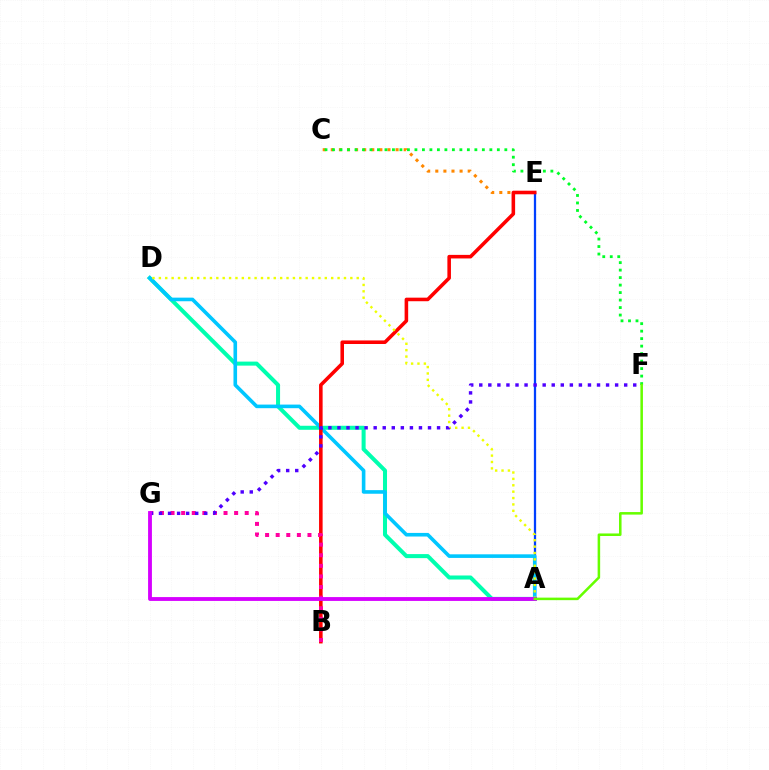{('A', 'E'): [{'color': '#003fff', 'line_style': 'solid', 'thickness': 1.63}], ('C', 'E'): [{'color': '#ff8800', 'line_style': 'dotted', 'thickness': 2.2}], ('A', 'D'): [{'color': '#00ffaf', 'line_style': 'solid', 'thickness': 2.9}, {'color': '#00c7ff', 'line_style': 'solid', 'thickness': 2.6}, {'color': '#eeff00', 'line_style': 'dotted', 'thickness': 1.73}], ('B', 'E'): [{'color': '#ff0000', 'line_style': 'solid', 'thickness': 2.57}], ('B', 'G'): [{'color': '#ff00a0', 'line_style': 'dotted', 'thickness': 2.88}], ('F', 'G'): [{'color': '#4f00ff', 'line_style': 'dotted', 'thickness': 2.46}], ('C', 'F'): [{'color': '#00ff27', 'line_style': 'dotted', 'thickness': 2.04}], ('A', 'G'): [{'color': '#d600ff', 'line_style': 'solid', 'thickness': 2.76}], ('A', 'F'): [{'color': '#66ff00', 'line_style': 'solid', 'thickness': 1.83}]}